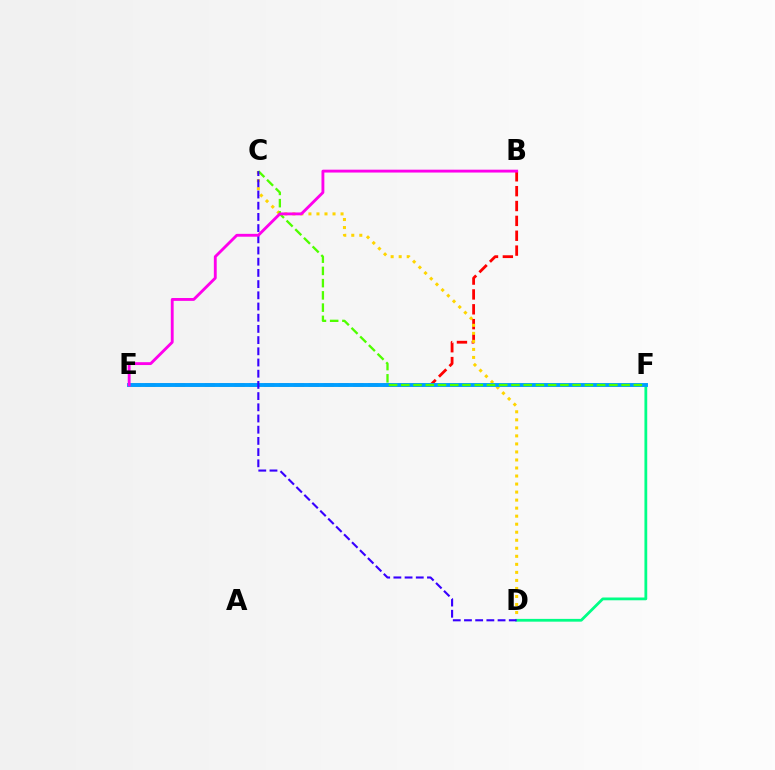{('B', 'E'): [{'color': '#ff0000', 'line_style': 'dashed', 'thickness': 2.02}, {'color': '#ff00ed', 'line_style': 'solid', 'thickness': 2.06}], ('C', 'D'): [{'color': '#ffd500', 'line_style': 'dotted', 'thickness': 2.18}, {'color': '#3700ff', 'line_style': 'dashed', 'thickness': 1.52}], ('D', 'F'): [{'color': '#00ff86', 'line_style': 'solid', 'thickness': 2.0}], ('E', 'F'): [{'color': '#009eff', 'line_style': 'solid', 'thickness': 2.81}], ('C', 'F'): [{'color': '#4fff00', 'line_style': 'dashed', 'thickness': 1.66}]}